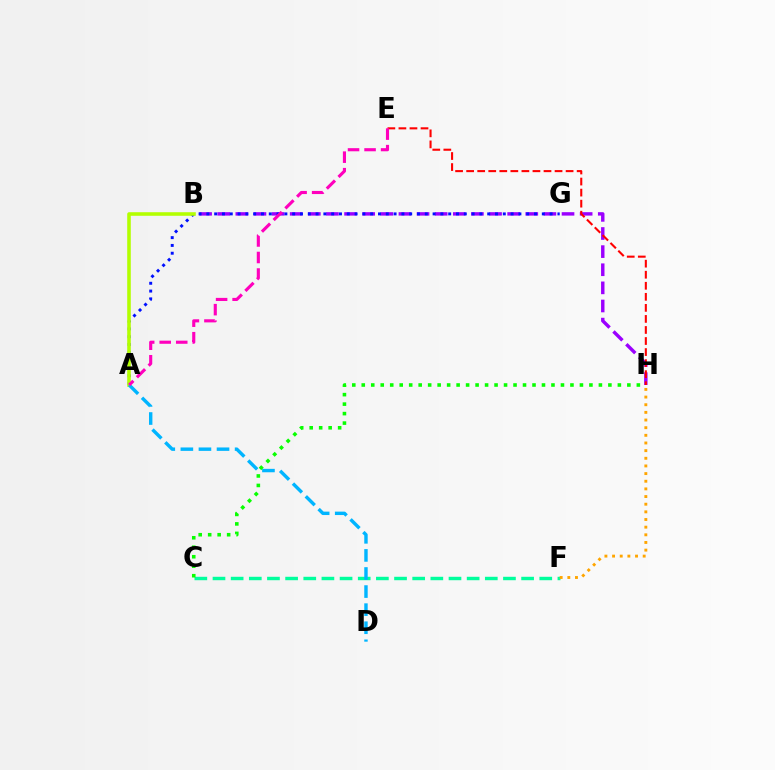{('B', 'H'): [{'color': '#9b00ff', 'line_style': 'dashed', 'thickness': 2.46}], ('A', 'G'): [{'color': '#0010ff', 'line_style': 'dotted', 'thickness': 2.12}], ('A', 'B'): [{'color': '#b3ff00', 'line_style': 'solid', 'thickness': 2.57}], ('C', 'F'): [{'color': '#00ff9d', 'line_style': 'dashed', 'thickness': 2.47}], ('A', 'D'): [{'color': '#00b5ff', 'line_style': 'dashed', 'thickness': 2.46}], ('C', 'H'): [{'color': '#08ff00', 'line_style': 'dotted', 'thickness': 2.58}], ('E', 'H'): [{'color': '#ff0000', 'line_style': 'dashed', 'thickness': 1.5}], ('F', 'H'): [{'color': '#ffa500', 'line_style': 'dotted', 'thickness': 2.08}], ('A', 'E'): [{'color': '#ff00bd', 'line_style': 'dashed', 'thickness': 2.25}]}